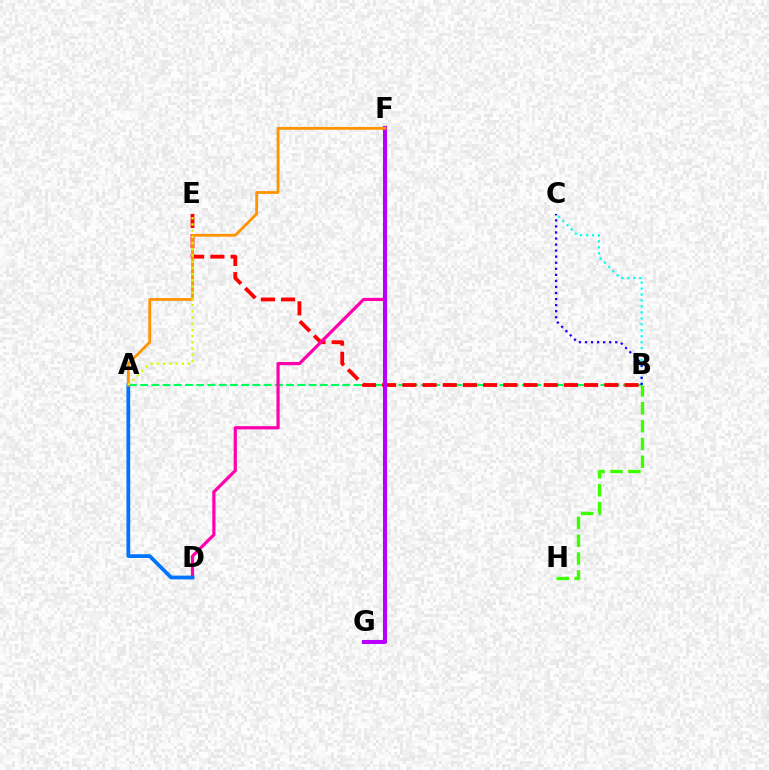{('B', 'C'): [{'color': '#00fff6', 'line_style': 'dotted', 'thickness': 1.62}, {'color': '#2500ff', 'line_style': 'dotted', 'thickness': 1.64}], ('A', 'B'): [{'color': '#00ff5c', 'line_style': 'dashed', 'thickness': 1.53}], ('B', 'H'): [{'color': '#3dff00', 'line_style': 'dashed', 'thickness': 2.43}], ('B', 'E'): [{'color': '#ff0000', 'line_style': 'dashed', 'thickness': 2.74}], ('D', 'F'): [{'color': '#ff00ac', 'line_style': 'solid', 'thickness': 2.3}], ('A', 'D'): [{'color': '#0074ff', 'line_style': 'solid', 'thickness': 2.71}], ('F', 'G'): [{'color': '#b900ff', 'line_style': 'solid', 'thickness': 2.91}], ('A', 'F'): [{'color': '#ff9400', 'line_style': 'solid', 'thickness': 2.03}], ('A', 'E'): [{'color': '#d1ff00', 'line_style': 'dotted', 'thickness': 1.69}]}